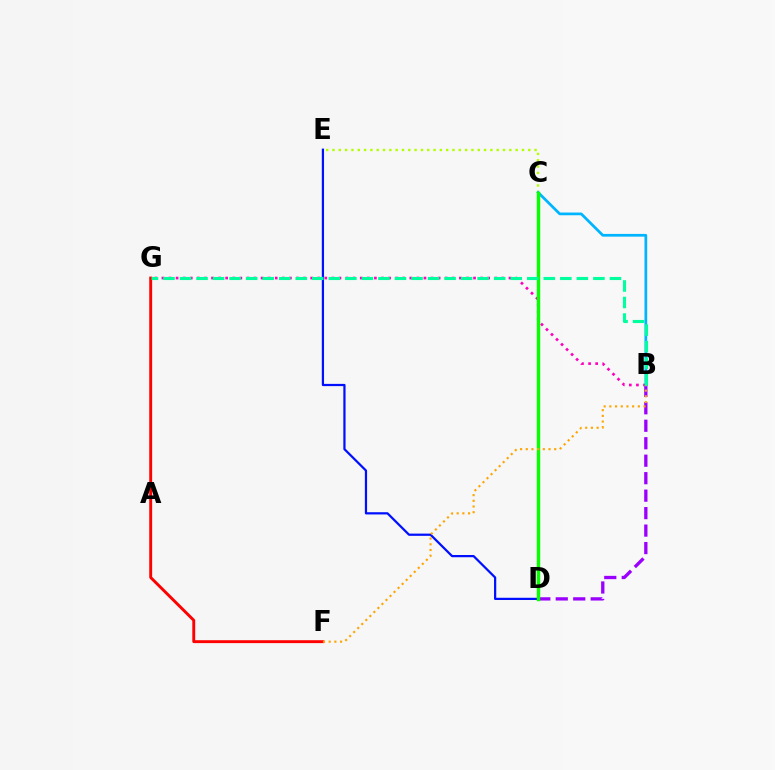{('B', 'D'): [{'color': '#9b00ff', 'line_style': 'dashed', 'thickness': 2.37}], ('B', 'G'): [{'color': '#ff00bd', 'line_style': 'dotted', 'thickness': 1.92}, {'color': '#00ff9d', 'line_style': 'dashed', 'thickness': 2.25}], ('C', 'E'): [{'color': '#b3ff00', 'line_style': 'dotted', 'thickness': 1.72}], ('F', 'G'): [{'color': '#ff0000', 'line_style': 'solid', 'thickness': 2.09}], ('D', 'E'): [{'color': '#0010ff', 'line_style': 'solid', 'thickness': 1.61}], ('B', 'C'): [{'color': '#00b5ff', 'line_style': 'solid', 'thickness': 1.96}], ('C', 'D'): [{'color': '#08ff00', 'line_style': 'solid', 'thickness': 2.46}], ('B', 'F'): [{'color': '#ffa500', 'line_style': 'dotted', 'thickness': 1.55}]}